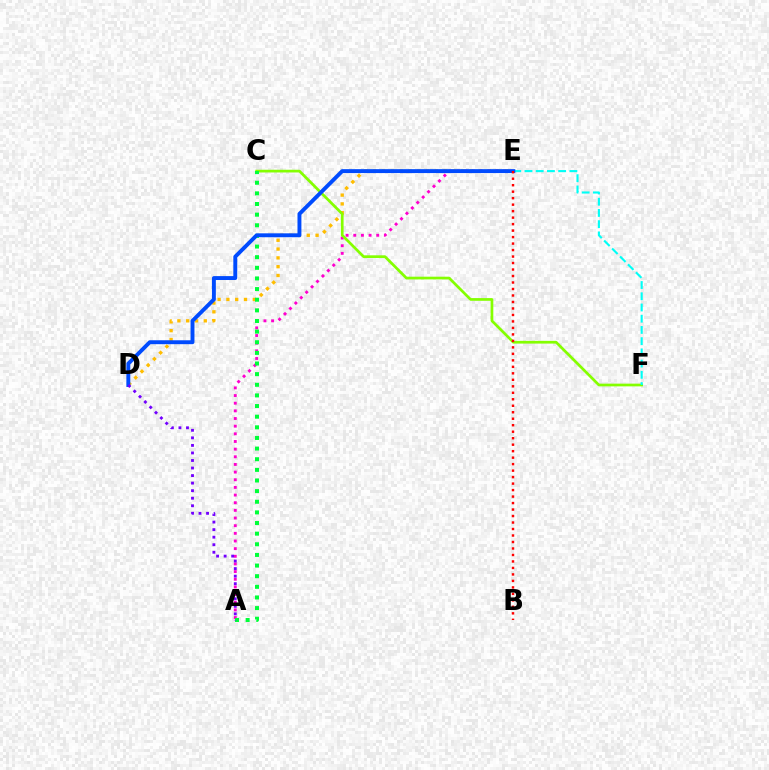{('D', 'E'): [{'color': '#ffbd00', 'line_style': 'dotted', 'thickness': 2.39}, {'color': '#004bff', 'line_style': 'solid', 'thickness': 2.81}], ('A', 'E'): [{'color': '#ff00cf', 'line_style': 'dotted', 'thickness': 2.08}], ('C', 'F'): [{'color': '#84ff00', 'line_style': 'solid', 'thickness': 1.96}], ('A', 'C'): [{'color': '#00ff39', 'line_style': 'dotted', 'thickness': 2.89}], ('E', 'F'): [{'color': '#00fff6', 'line_style': 'dashed', 'thickness': 1.52}], ('B', 'E'): [{'color': '#ff0000', 'line_style': 'dotted', 'thickness': 1.76}], ('A', 'D'): [{'color': '#7200ff', 'line_style': 'dotted', 'thickness': 2.05}]}